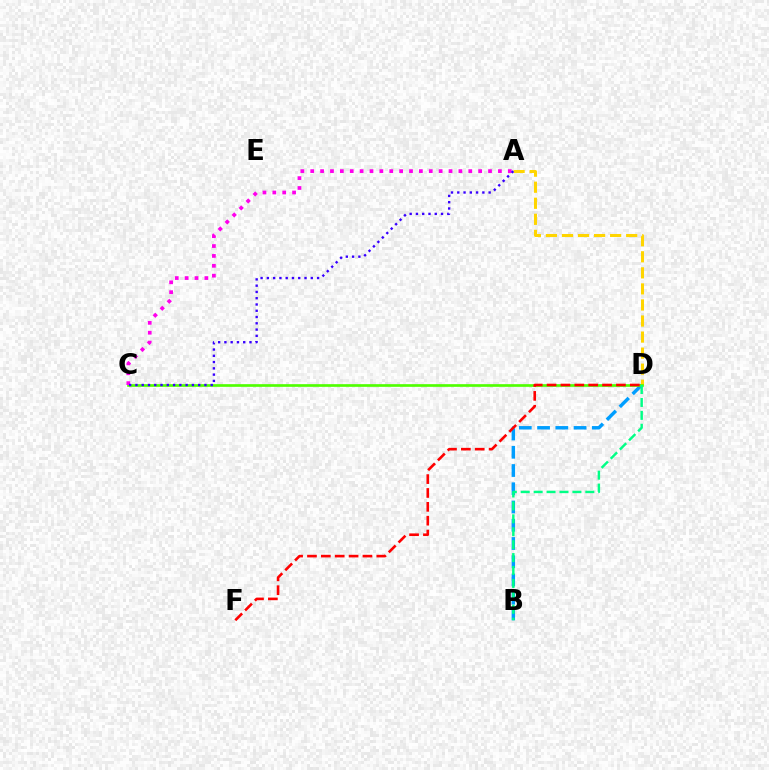{('B', 'D'): [{'color': '#009eff', 'line_style': 'dashed', 'thickness': 2.48}, {'color': '#00ff86', 'line_style': 'dashed', 'thickness': 1.76}], ('A', 'D'): [{'color': '#ffd500', 'line_style': 'dashed', 'thickness': 2.18}], ('C', 'D'): [{'color': '#4fff00', 'line_style': 'solid', 'thickness': 1.92}], ('D', 'F'): [{'color': '#ff0000', 'line_style': 'dashed', 'thickness': 1.88}], ('A', 'C'): [{'color': '#ff00ed', 'line_style': 'dotted', 'thickness': 2.68}, {'color': '#3700ff', 'line_style': 'dotted', 'thickness': 1.7}]}